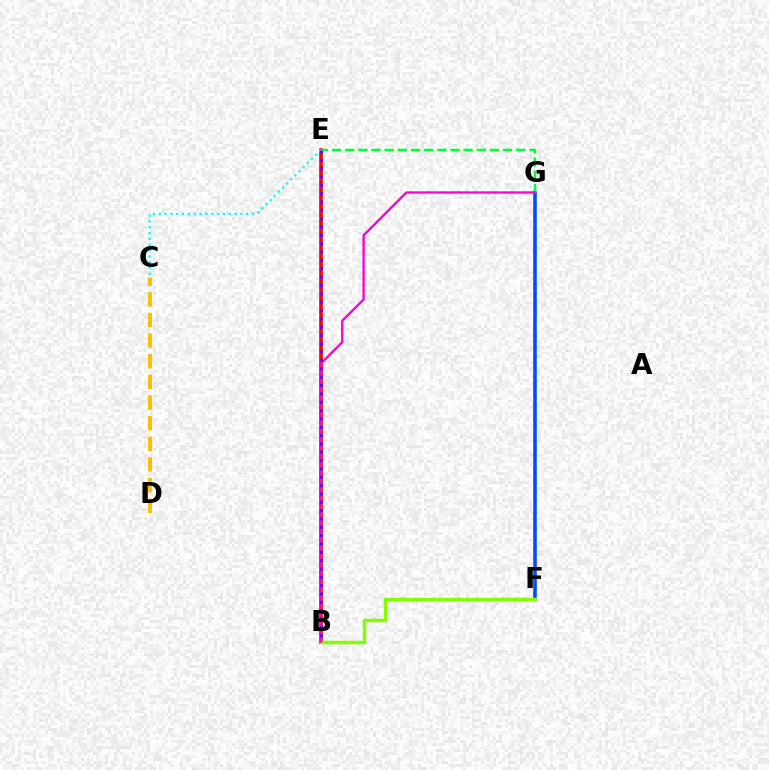{('B', 'E'): [{'color': '#ff0000', 'line_style': 'solid', 'thickness': 2.61}, {'color': '#7200ff', 'line_style': 'dotted', 'thickness': 2.27}], ('F', 'G'): [{'color': '#004bff', 'line_style': 'solid', 'thickness': 2.57}], ('B', 'F'): [{'color': '#84ff00', 'line_style': 'solid', 'thickness': 2.49}], ('C', 'D'): [{'color': '#ffbd00', 'line_style': 'dashed', 'thickness': 2.81}], ('E', 'G'): [{'color': '#00ff39', 'line_style': 'dashed', 'thickness': 1.79}], ('C', 'E'): [{'color': '#00fff6', 'line_style': 'dotted', 'thickness': 1.58}], ('B', 'G'): [{'color': '#ff00cf', 'line_style': 'solid', 'thickness': 1.68}]}